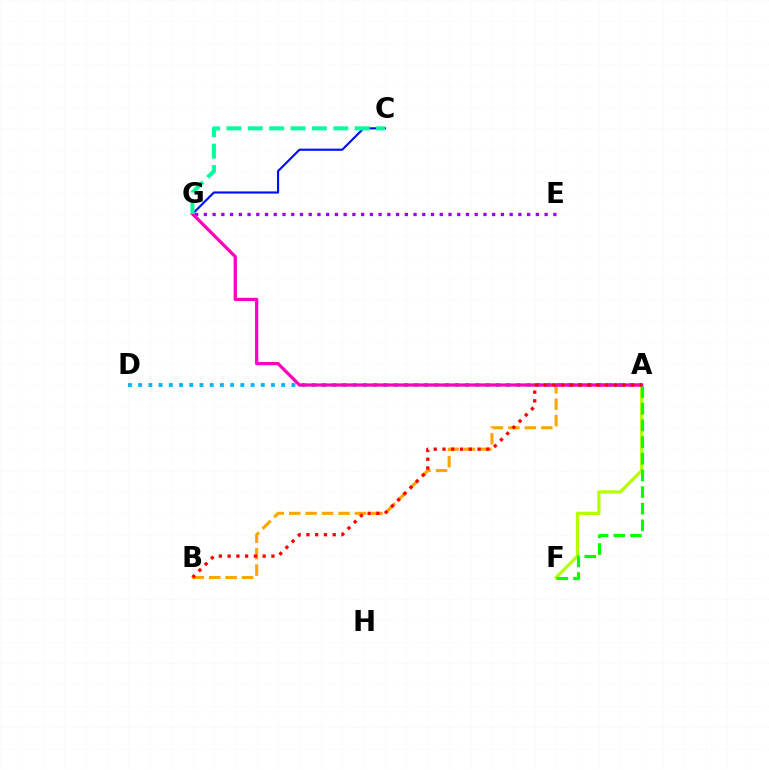{('C', 'G'): [{'color': '#0010ff', 'line_style': 'solid', 'thickness': 1.55}, {'color': '#00ff9d', 'line_style': 'dashed', 'thickness': 2.91}], ('A', 'F'): [{'color': '#b3ff00', 'line_style': 'solid', 'thickness': 2.3}, {'color': '#08ff00', 'line_style': 'dashed', 'thickness': 2.26}], ('E', 'G'): [{'color': '#9b00ff', 'line_style': 'dotted', 'thickness': 2.37}], ('A', 'B'): [{'color': '#ffa500', 'line_style': 'dashed', 'thickness': 2.24}, {'color': '#ff0000', 'line_style': 'dotted', 'thickness': 2.38}], ('A', 'D'): [{'color': '#00b5ff', 'line_style': 'dotted', 'thickness': 2.78}], ('A', 'G'): [{'color': '#ff00bd', 'line_style': 'solid', 'thickness': 2.34}]}